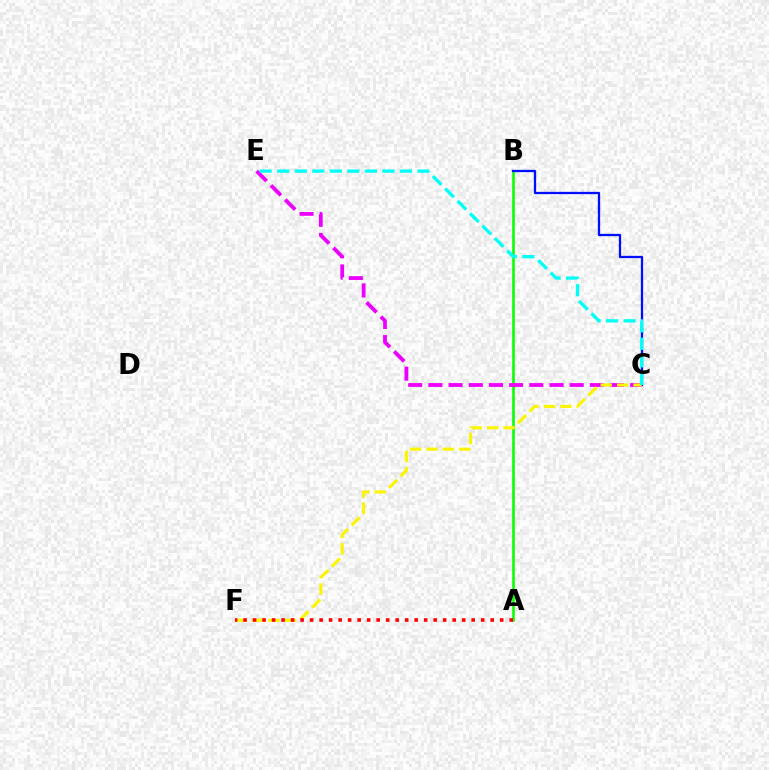{('A', 'B'): [{'color': '#08ff00', 'line_style': 'solid', 'thickness': 1.86}], ('B', 'C'): [{'color': '#0010ff', 'line_style': 'solid', 'thickness': 1.65}], ('C', 'E'): [{'color': '#ee00ff', 'line_style': 'dashed', 'thickness': 2.74}, {'color': '#00fff6', 'line_style': 'dashed', 'thickness': 2.38}], ('C', 'F'): [{'color': '#fcf500', 'line_style': 'dashed', 'thickness': 2.23}], ('A', 'F'): [{'color': '#ff0000', 'line_style': 'dotted', 'thickness': 2.58}]}